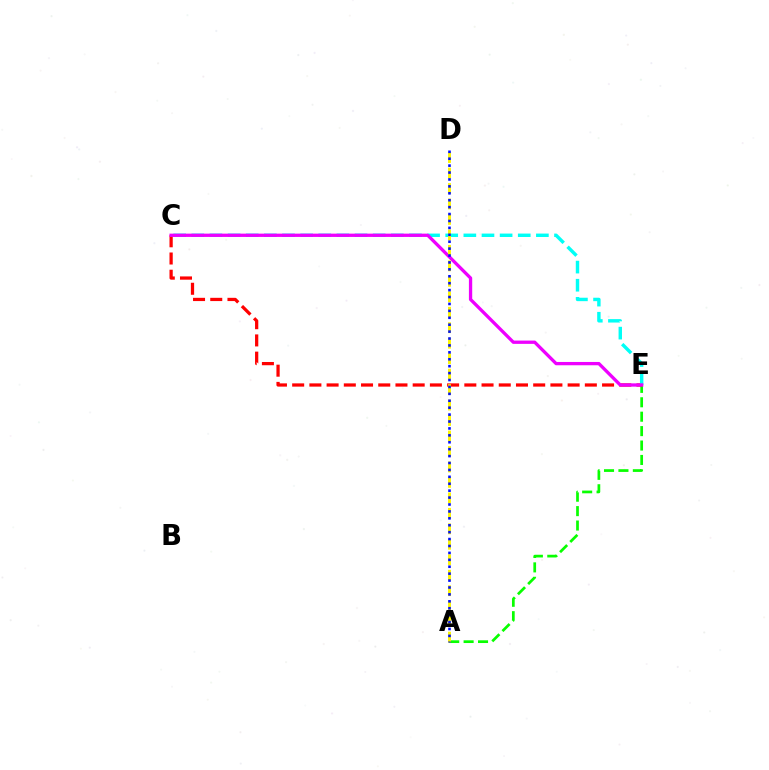{('A', 'E'): [{'color': '#08ff00', 'line_style': 'dashed', 'thickness': 1.96}], ('C', 'E'): [{'color': '#ff0000', 'line_style': 'dashed', 'thickness': 2.34}, {'color': '#00fff6', 'line_style': 'dashed', 'thickness': 2.46}, {'color': '#ee00ff', 'line_style': 'solid', 'thickness': 2.38}], ('A', 'D'): [{'color': '#fcf500', 'line_style': 'dashed', 'thickness': 2.1}, {'color': '#0010ff', 'line_style': 'dotted', 'thickness': 1.88}]}